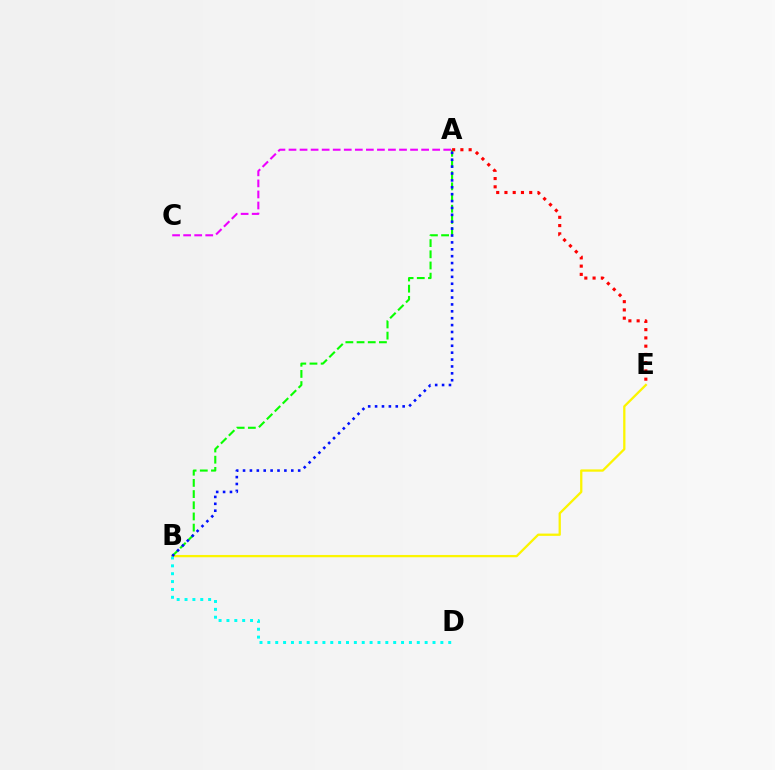{('A', 'B'): [{'color': '#08ff00', 'line_style': 'dashed', 'thickness': 1.52}, {'color': '#0010ff', 'line_style': 'dotted', 'thickness': 1.87}], ('B', 'E'): [{'color': '#fcf500', 'line_style': 'solid', 'thickness': 1.65}], ('A', 'C'): [{'color': '#ee00ff', 'line_style': 'dashed', 'thickness': 1.5}], ('B', 'D'): [{'color': '#00fff6', 'line_style': 'dotted', 'thickness': 2.14}], ('A', 'E'): [{'color': '#ff0000', 'line_style': 'dotted', 'thickness': 2.24}]}